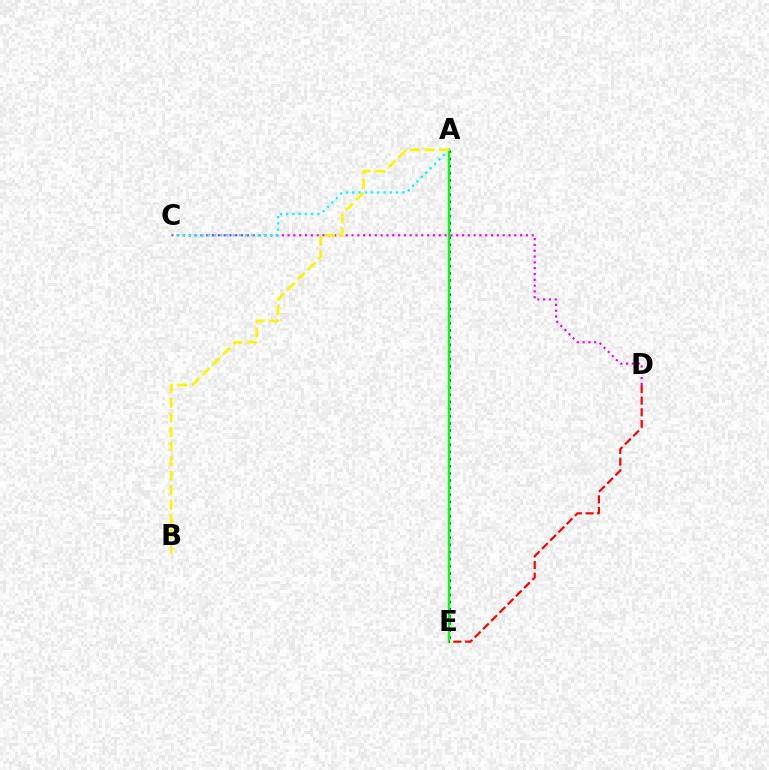{('C', 'D'): [{'color': '#ee00ff', 'line_style': 'dotted', 'thickness': 1.58}], ('A', 'C'): [{'color': '#00fff6', 'line_style': 'dotted', 'thickness': 1.7}], ('A', 'E'): [{'color': '#0010ff', 'line_style': 'dotted', 'thickness': 1.94}, {'color': '#08ff00', 'line_style': 'solid', 'thickness': 1.75}], ('A', 'B'): [{'color': '#fcf500', 'line_style': 'dashed', 'thickness': 1.98}], ('D', 'E'): [{'color': '#ff0000', 'line_style': 'dashed', 'thickness': 1.58}]}